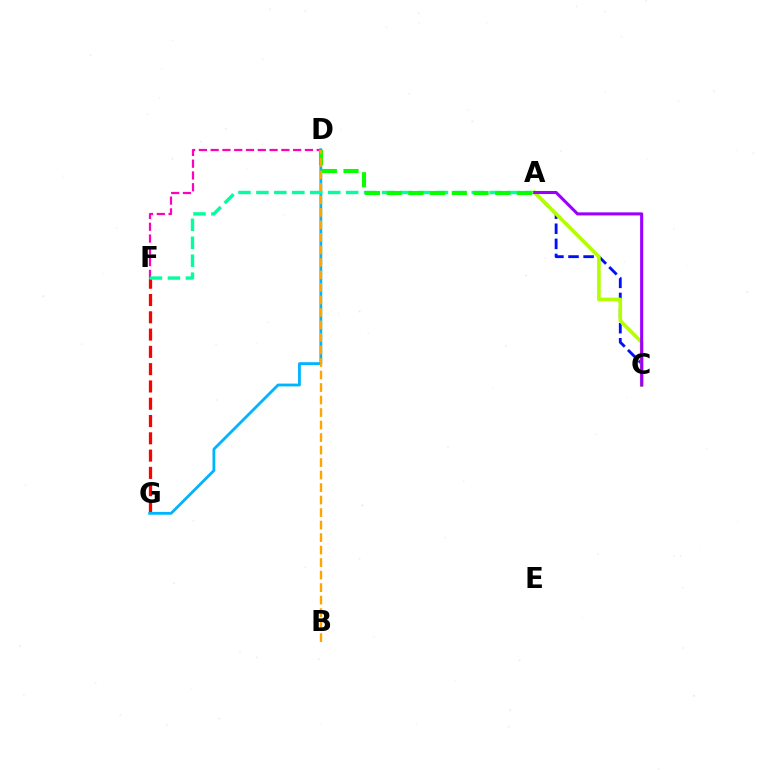{('F', 'G'): [{'color': '#ff0000', 'line_style': 'dashed', 'thickness': 2.35}], ('A', 'C'): [{'color': '#0010ff', 'line_style': 'dashed', 'thickness': 2.05}, {'color': '#b3ff00', 'line_style': 'solid', 'thickness': 2.61}, {'color': '#9b00ff', 'line_style': 'solid', 'thickness': 2.21}], ('D', 'F'): [{'color': '#ff00bd', 'line_style': 'dashed', 'thickness': 1.6}], ('D', 'G'): [{'color': '#00b5ff', 'line_style': 'solid', 'thickness': 2.03}], ('A', 'F'): [{'color': '#00ff9d', 'line_style': 'dashed', 'thickness': 2.44}], ('A', 'D'): [{'color': '#08ff00', 'line_style': 'dashed', 'thickness': 2.95}], ('B', 'D'): [{'color': '#ffa500', 'line_style': 'dashed', 'thickness': 1.7}]}